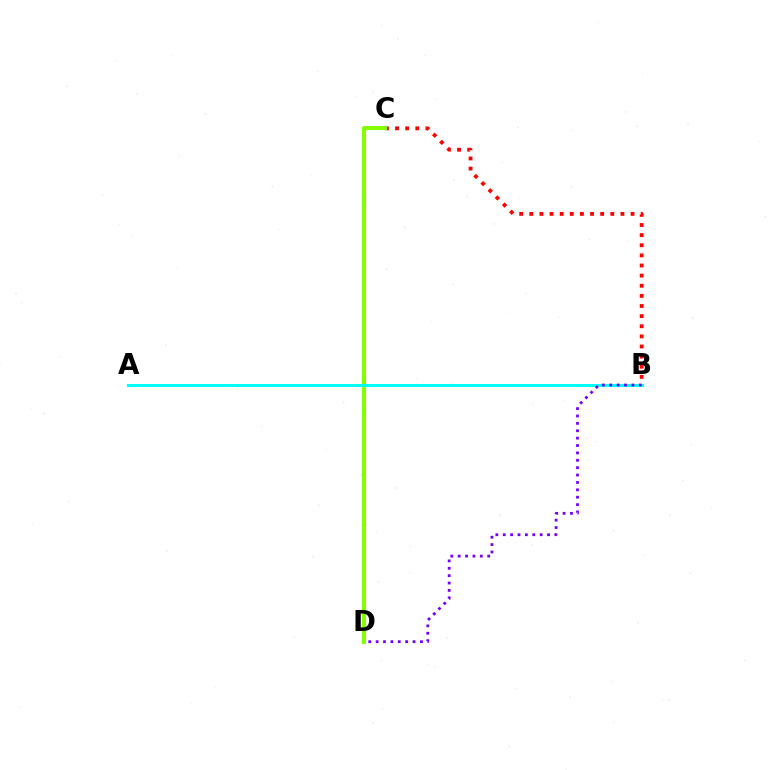{('B', 'C'): [{'color': '#ff0000', 'line_style': 'dotted', 'thickness': 2.75}], ('C', 'D'): [{'color': '#84ff00', 'line_style': 'solid', 'thickness': 2.95}], ('A', 'B'): [{'color': '#00fff6', 'line_style': 'solid', 'thickness': 2.19}], ('B', 'D'): [{'color': '#7200ff', 'line_style': 'dotted', 'thickness': 2.01}]}